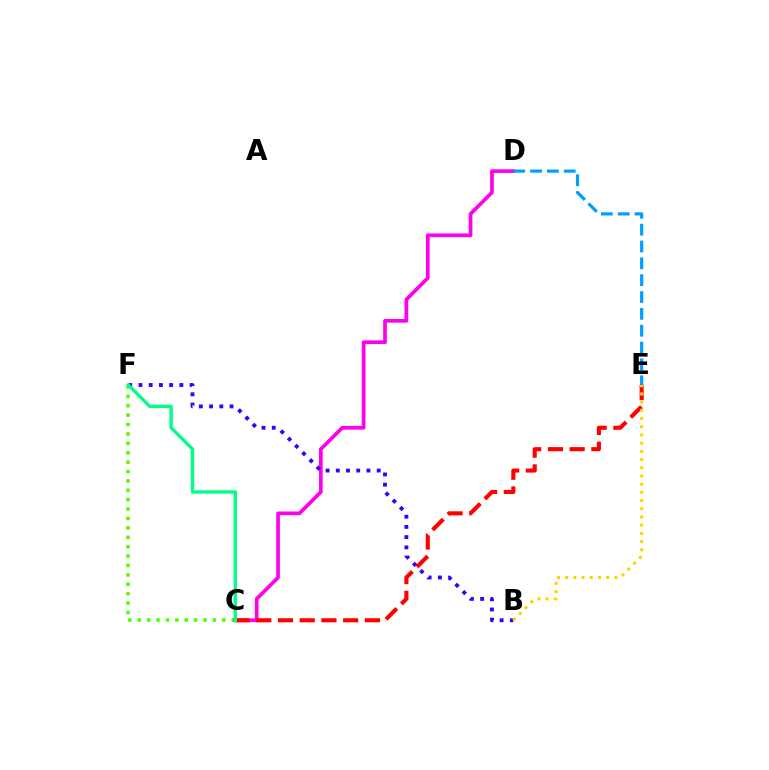{('C', 'F'): [{'color': '#4fff00', 'line_style': 'dotted', 'thickness': 2.55}, {'color': '#00ff86', 'line_style': 'solid', 'thickness': 2.44}], ('C', 'D'): [{'color': '#ff00ed', 'line_style': 'solid', 'thickness': 2.65}], ('C', 'E'): [{'color': '#ff0000', 'line_style': 'dashed', 'thickness': 2.95}], ('B', 'F'): [{'color': '#3700ff', 'line_style': 'dotted', 'thickness': 2.78}], ('D', 'E'): [{'color': '#009eff', 'line_style': 'dashed', 'thickness': 2.29}], ('B', 'E'): [{'color': '#ffd500', 'line_style': 'dotted', 'thickness': 2.23}]}